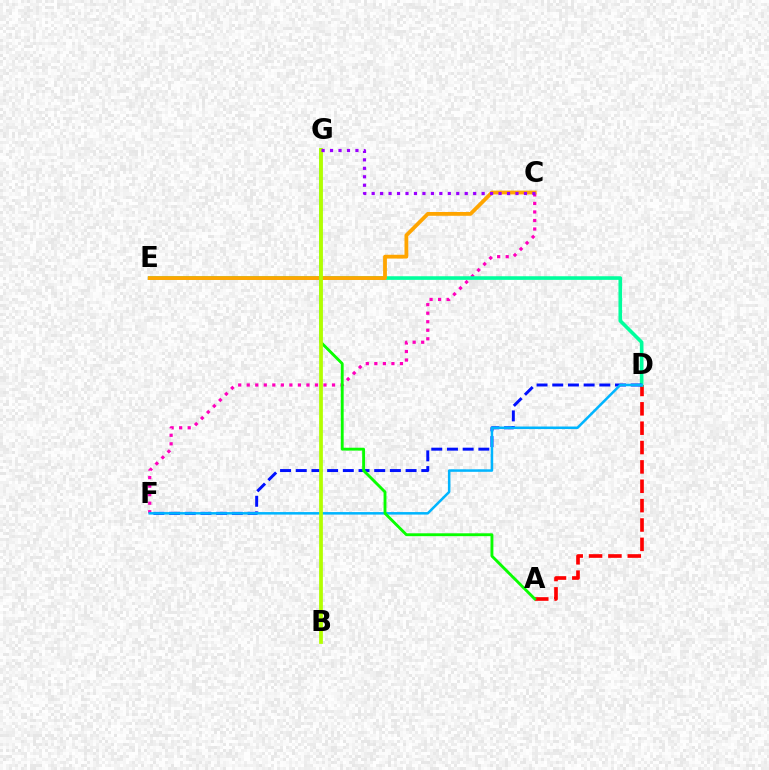{('C', 'F'): [{'color': '#ff00bd', 'line_style': 'dotted', 'thickness': 2.32}], ('A', 'D'): [{'color': '#ff0000', 'line_style': 'dashed', 'thickness': 2.63}], ('D', 'E'): [{'color': '#00ff9d', 'line_style': 'solid', 'thickness': 2.6}], ('D', 'F'): [{'color': '#0010ff', 'line_style': 'dashed', 'thickness': 2.13}, {'color': '#00b5ff', 'line_style': 'solid', 'thickness': 1.82}], ('C', 'E'): [{'color': '#ffa500', 'line_style': 'solid', 'thickness': 2.74}], ('A', 'G'): [{'color': '#08ff00', 'line_style': 'solid', 'thickness': 2.07}], ('B', 'G'): [{'color': '#b3ff00', 'line_style': 'solid', 'thickness': 2.7}], ('C', 'G'): [{'color': '#9b00ff', 'line_style': 'dotted', 'thickness': 2.3}]}